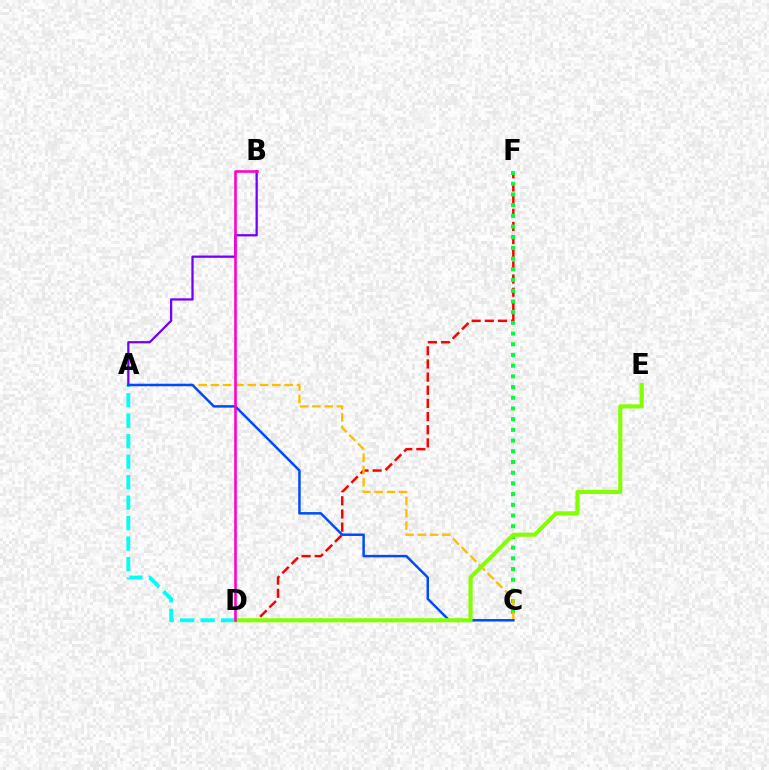{('D', 'F'): [{'color': '#ff0000', 'line_style': 'dashed', 'thickness': 1.79}], ('C', 'F'): [{'color': '#00ff39', 'line_style': 'dotted', 'thickness': 2.91}], ('A', 'D'): [{'color': '#00fff6', 'line_style': 'dashed', 'thickness': 2.78}], ('A', 'C'): [{'color': '#ffbd00', 'line_style': 'dashed', 'thickness': 1.67}, {'color': '#004bff', 'line_style': 'solid', 'thickness': 1.79}], ('A', 'B'): [{'color': '#7200ff', 'line_style': 'solid', 'thickness': 1.64}], ('D', 'E'): [{'color': '#84ff00', 'line_style': 'solid', 'thickness': 2.95}], ('B', 'D'): [{'color': '#ff00cf', 'line_style': 'solid', 'thickness': 1.88}]}